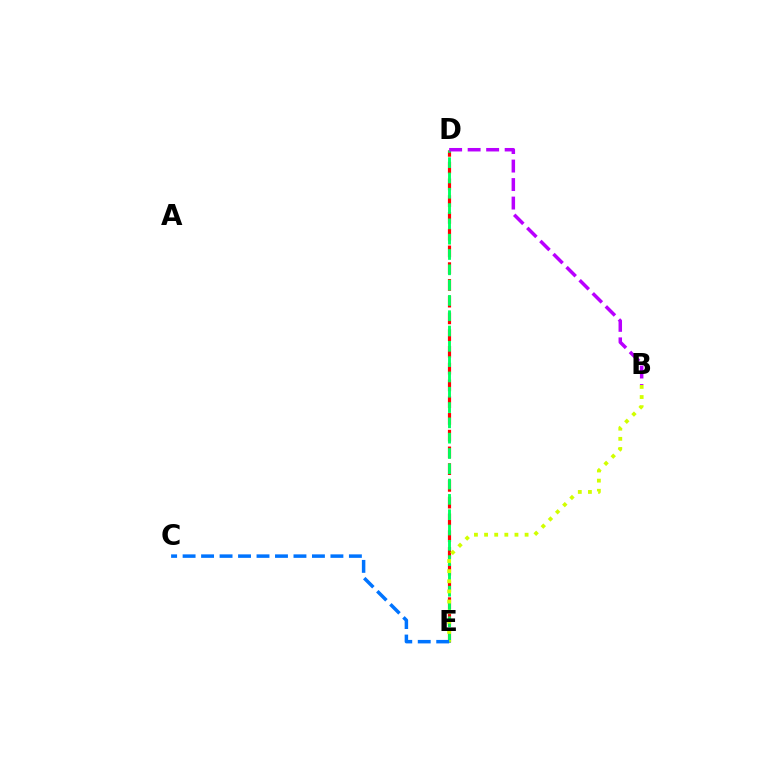{('D', 'E'): [{'color': '#ff0000', 'line_style': 'dashed', 'thickness': 2.28}, {'color': '#00ff5c', 'line_style': 'dashed', 'thickness': 2.08}], ('B', 'E'): [{'color': '#d1ff00', 'line_style': 'dotted', 'thickness': 2.75}], ('C', 'E'): [{'color': '#0074ff', 'line_style': 'dashed', 'thickness': 2.51}], ('B', 'D'): [{'color': '#b900ff', 'line_style': 'dashed', 'thickness': 2.51}]}